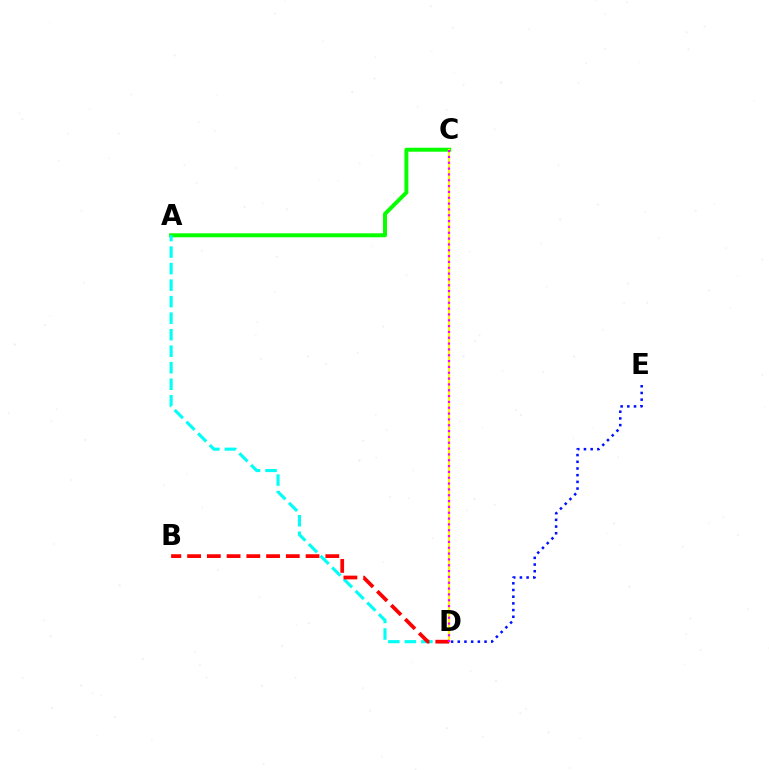{('A', 'C'): [{'color': '#08ff00', 'line_style': 'solid', 'thickness': 2.85}], ('A', 'D'): [{'color': '#00fff6', 'line_style': 'dashed', 'thickness': 2.24}], ('C', 'D'): [{'color': '#fcf500', 'line_style': 'solid', 'thickness': 1.52}, {'color': '#ee00ff', 'line_style': 'dotted', 'thickness': 1.58}], ('B', 'D'): [{'color': '#ff0000', 'line_style': 'dashed', 'thickness': 2.68}], ('D', 'E'): [{'color': '#0010ff', 'line_style': 'dotted', 'thickness': 1.82}]}